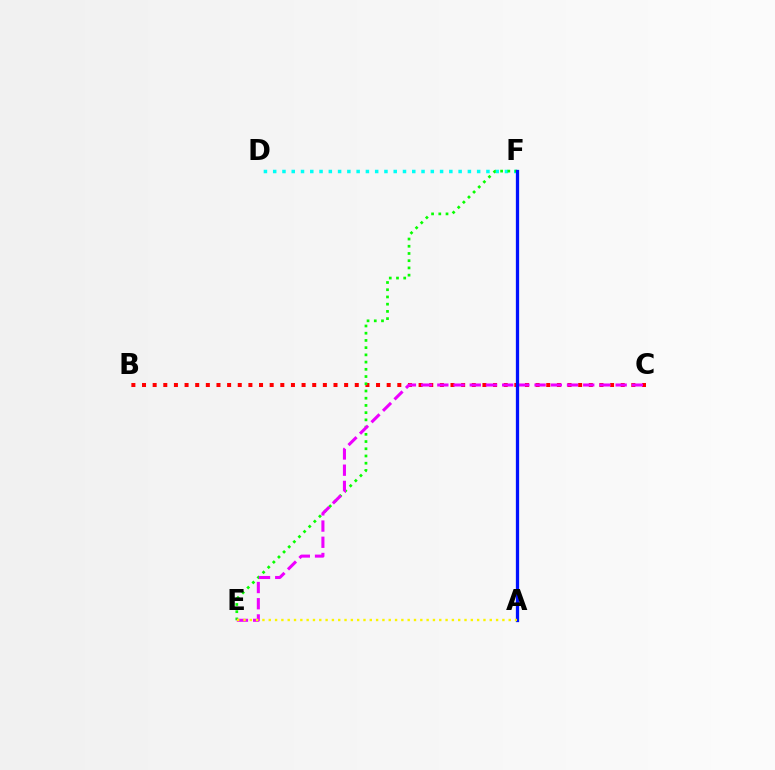{('B', 'C'): [{'color': '#ff0000', 'line_style': 'dotted', 'thickness': 2.89}], ('D', 'F'): [{'color': '#00fff6', 'line_style': 'dotted', 'thickness': 2.52}], ('E', 'F'): [{'color': '#08ff00', 'line_style': 'dotted', 'thickness': 1.96}], ('C', 'E'): [{'color': '#ee00ff', 'line_style': 'dashed', 'thickness': 2.2}], ('A', 'F'): [{'color': '#0010ff', 'line_style': 'solid', 'thickness': 2.36}], ('A', 'E'): [{'color': '#fcf500', 'line_style': 'dotted', 'thickness': 1.72}]}